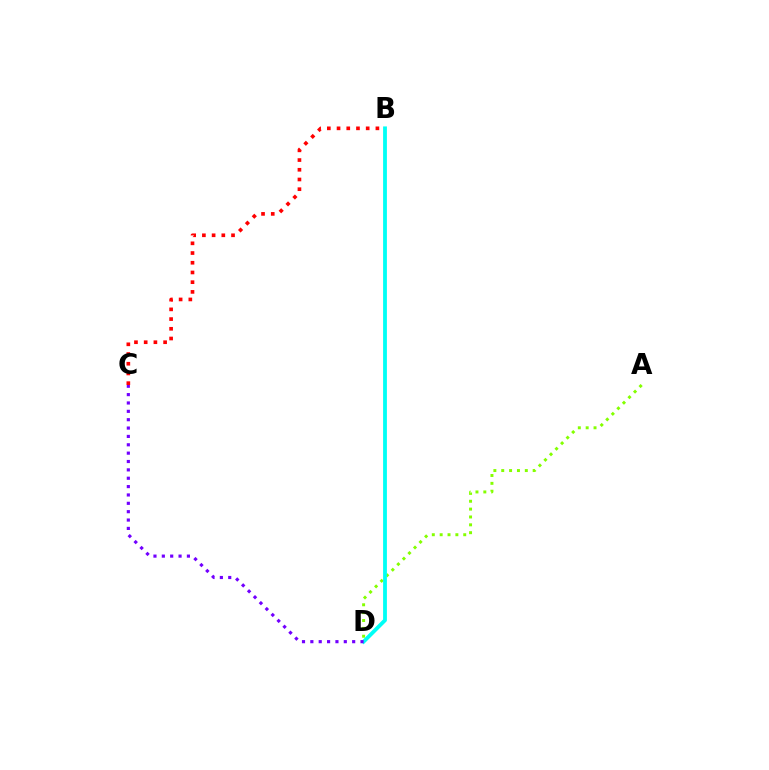{('A', 'D'): [{'color': '#84ff00', 'line_style': 'dotted', 'thickness': 2.14}], ('B', 'C'): [{'color': '#ff0000', 'line_style': 'dotted', 'thickness': 2.64}], ('B', 'D'): [{'color': '#00fff6', 'line_style': 'solid', 'thickness': 2.74}], ('C', 'D'): [{'color': '#7200ff', 'line_style': 'dotted', 'thickness': 2.27}]}